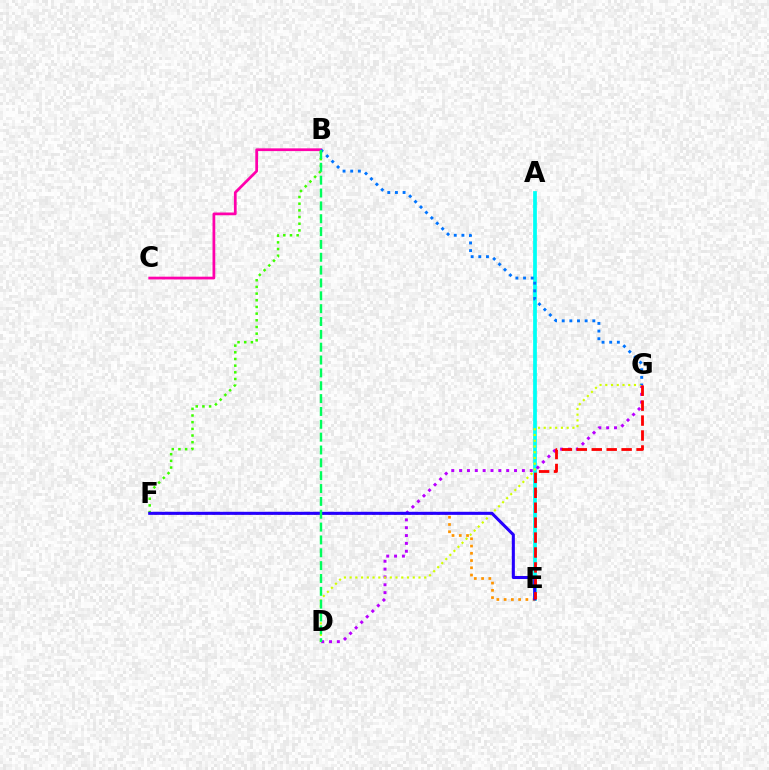{('A', 'E'): [{'color': '#00fff6', 'line_style': 'solid', 'thickness': 2.69}], ('D', 'G'): [{'color': '#b900ff', 'line_style': 'dotted', 'thickness': 2.13}, {'color': '#d1ff00', 'line_style': 'dotted', 'thickness': 1.56}], ('E', 'F'): [{'color': '#ff9400', 'line_style': 'dotted', 'thickness': 1.97}, {'color': '#2500ff', 'line_style': 'solid', 'thickness': 2.2}], ('B', 'F'): [{'color': '#3dff00', 'line_style': 'dotted', 'thickness': 1.81}], ('B', 'C'): [{'color': '#ff00ac', 'line_style': 'solid', 'thickness': 1.98}], ('B', 'G'): [{'color': '#0074ff', 'line_style': 'dotted', 'thickness': 2.08}], ('B', 'D'): [{'color': '#00ff5c', 'line_style': 'dashed', 'thickness': 1.75}], ('E', 'G'): [{'color': '#ff0000', 'line_style': 'dashed', 'thickness': 2.03}]}